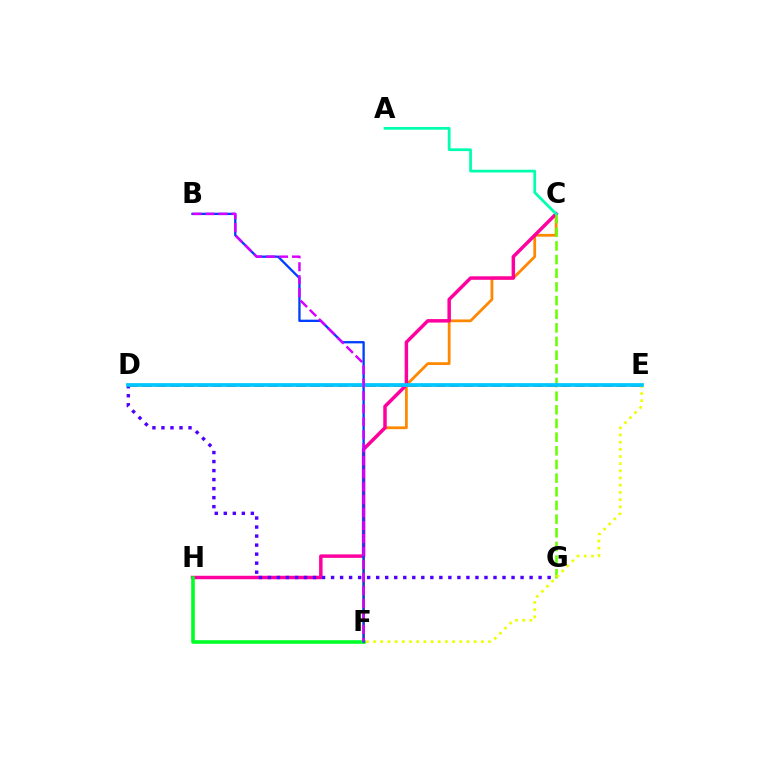{('C', 'F'): [{'color': '#ff8800', 'line_style': 'solid', 'thickness': 2.0}], ('C', 'H'): [{'color': '#ff00a0', 'line_style': 'solid', 'thickness': 2.5}], ('F', 'H'): [{'color': '#00ff27', 'line_style': 'solid', 'thickness': 2.6}], ('C', 'G'): [{'color': '#66ff00', 'line_style': 'dashed', 'thickness': 1.86}], ('D', 'G'): [{'color': '#4f00ff', 'line_style': 'dotted', 'thickness': 2.45}], ('E', 'F'): [{'color': '#eeff00', 'line_style': 'dotted', 'thickness': 1.95}], ('A', 'C'): [{'color': '#00ffaf', 'line_style': 'solid', 'thickness': 1.98}], ('B', 'F'): [{'color': '#003fff', 'line_style': 'solid', 'thickness': 1.67}, {'color': '#d600ff', 'line_style': 'dashed', 'thickness': 1.76}], ('D', 'E'): [{'color': '#ff0000', 'line_style': 'dashed', 'thickness': 1.9}, {'color': '#00c7ff', 'line_style': 'solid', 'thickness': 2.68}]}